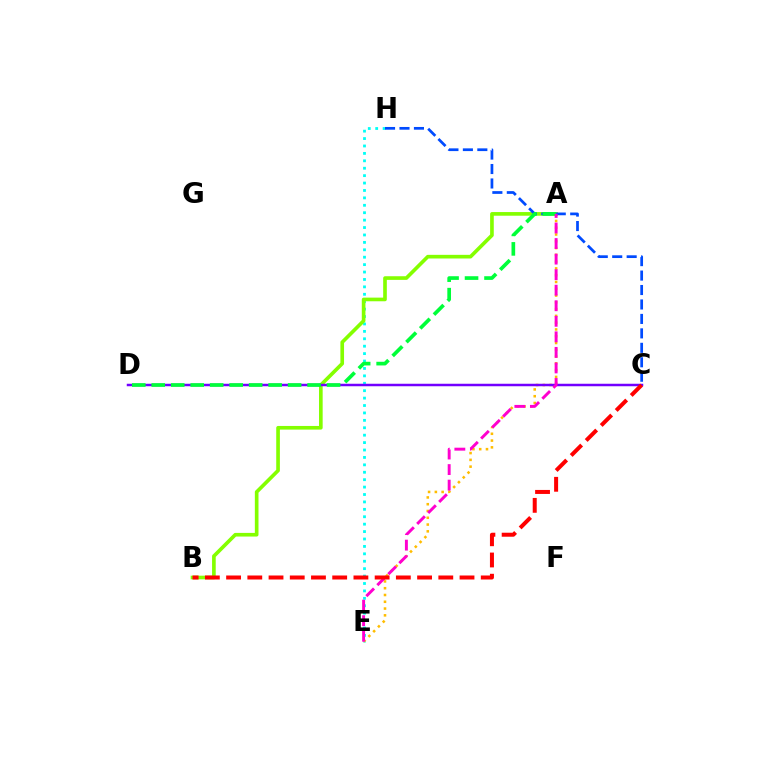{('E', 'H'): [{'color': '#00fff6', 'line_style': 'dotted', 'thickness': 2.01}], ('A', 'B'): [{'color': '#84ff00', 'line_style': 'solid', 'thickness': 2.63}], ('A', 'E'): [{'color': '#ffbd00', 'line_style': 'dotted', 'thickness': 1.84}, {'color': '#ff00cf', 'line_style': 'dashed', 'thickness': 2.11}], ('C', 'H'): [{'color': '#004bff', 'line_style': 'dashed', 'thickness': 1.96}], ('C', 'D'): [{'color': '#7200ff', 'line_style': 'solid', 'thickness': 1.8}], ('A', 'D'): [{'color': '#00ff39', 'line_style': 'dashed', 'thickness': 2.65}], ('B', 'C'): [{'color': '#ff0000', 'line_style': 'dashed', 'thickness': 2.88}]}